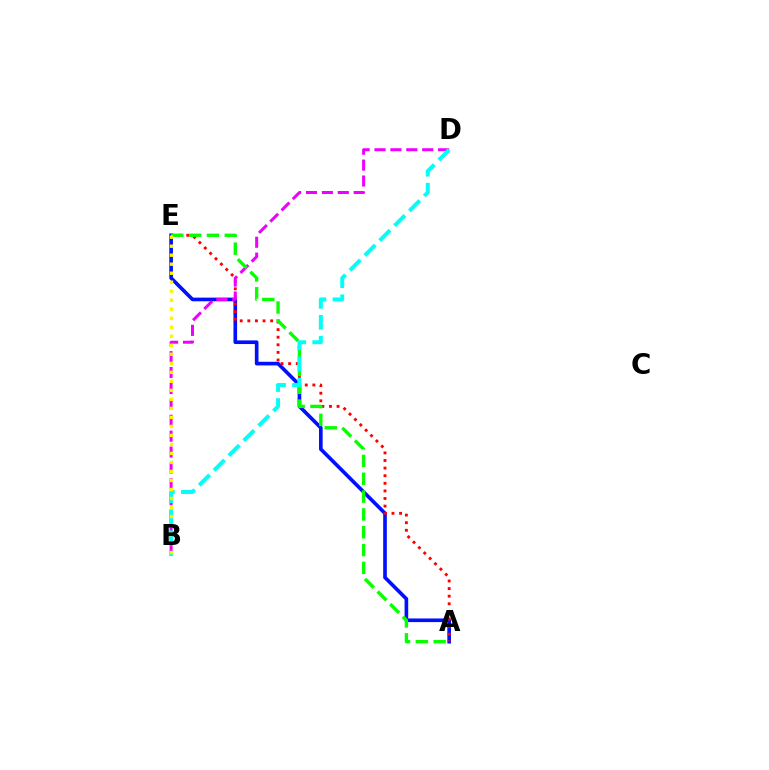{('A', 'E'): [{'color': '#0010ff', 'line_style': 'solid', 'thickness': 2.63}, {'color': '#ff0000', 'line_style': 'dotted', 'thickness': 2.06}, {'color': '#08ff00', 'line_style': 'dashed', 'thickness': 2.42}], ('B', 'D'): [{'color': '#ee00ff', 'line_style': 'dashed', 'thickness': 2.16}, {'color': '#00fff6', 'line_style': 'dashed', 'thickness': 2.85}], ('B', 'E'): [{'color': '#fcf500', 'line_style': 'dotted', 'thickness': 2.45}]}